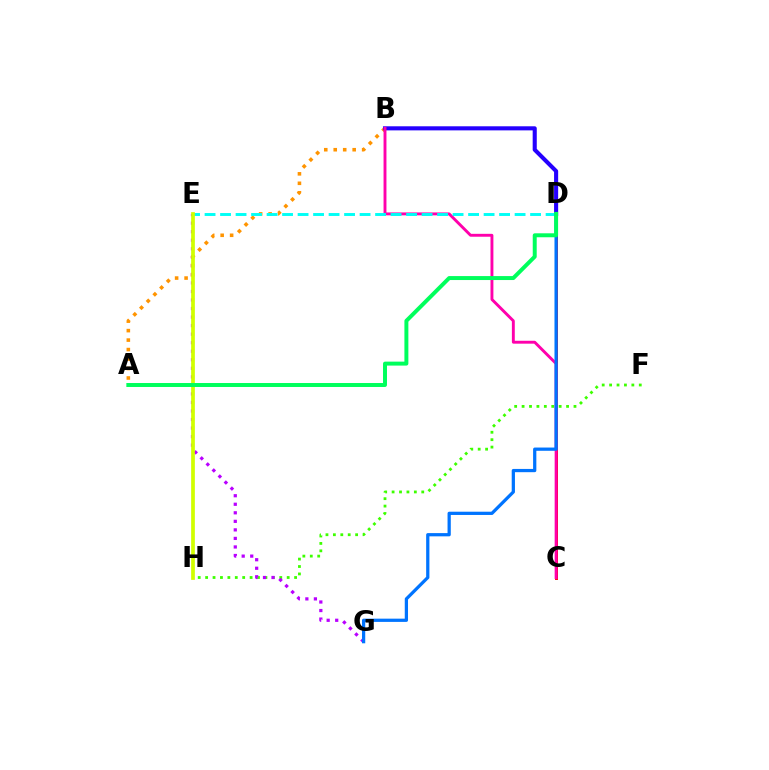{('A', 'B'): [{'color': '#ff9400', 'line_style': 'dotted', 'thickness': 2.57}], ('F', 'H'): [{'color': '#3dff00', 'line_style': 'dotted', 'thickness': 2.01}], ('E', 'G'): [{'color': '#b900ff', 'line_style': 'dotted', 'thickness': 2.32}], ('C', 'D'): [{'color': '#ff0000', 'line_style': 'solid', 'thickness': 2.1}], ('B', 'D'): [{'color': '#2500ff', 'line_style': 'solid', 'thickness': 2.94}], ('B', 'C'): [{'color': '#ff00ac', 'line_style': 'solid', 'thickness': 2.09}], ('D', 'E'): [{'color': '#00fff6', 'line_style': 'dashed', 'thickness': 2.11}], ('D', 'G'): [{'color': '#0074ff', 'line_style': 'solid', 'thickness': 2.34}], ('E', 'H'): [{'color': '#d1ff00', 'line_style': 'solid', 'thickness': 2.68}], ('A', 'D'): [{'color': '#00ff5c', 'line_style': 'solid', 'thickness': 2.85}]}